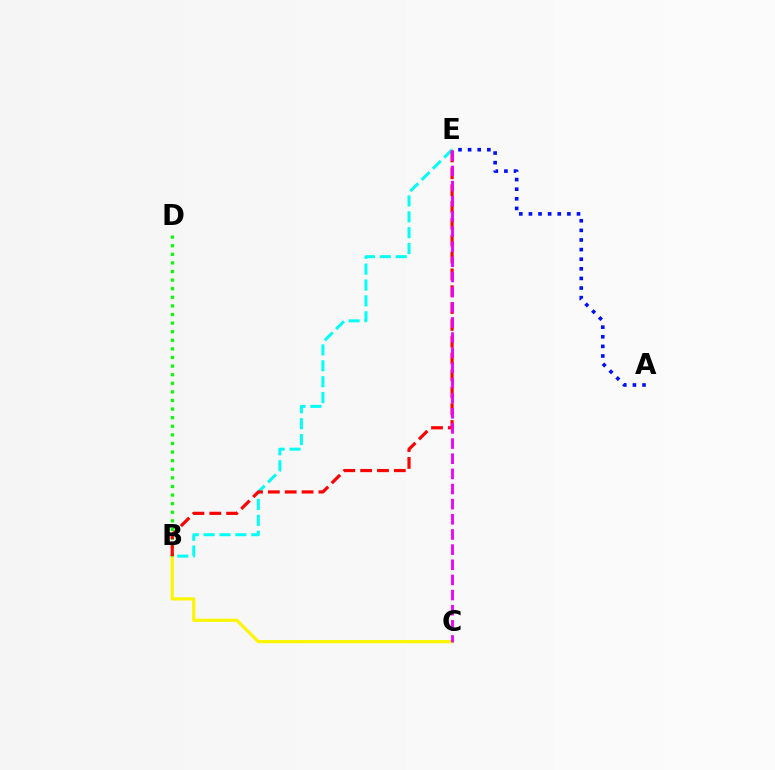{('B', 'C'): [{'color': '#fcf500', 'line_style': 'solid', 'thickness': 2.28}], ('B', 'D'): [{'color': '#08ff00', 'line_style': 'dotted', 'thickness': 2.34}], ('A', 'E'): [{'color': '#0010ff', 'line_style': 'dotted', 'thickness': 2.61}], ('B', 'E'): [{'color': '#00fff6', 'line_style': 'dashed', 'thickness': 2.16}, {'color': '#ff0000', 'line_style': 'dashed', 'thickness': 2.29}], ('C', 'E'): [{'color': '#ee00ff', 'line_style': 'dashed', 'thickness': 2.06}]}